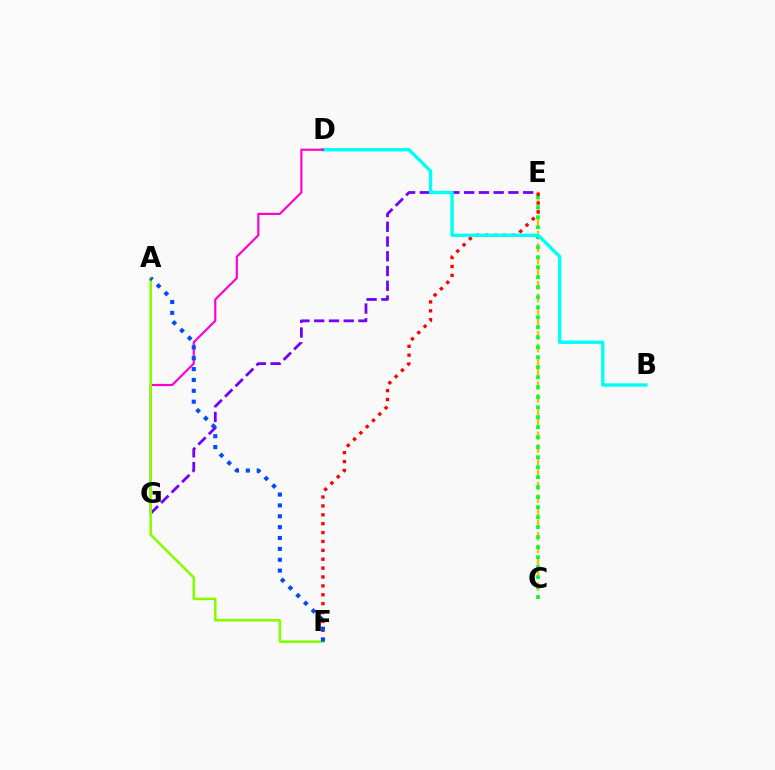{('C', 'E'): [{'color': '#ffbd00', 'line_style': 'dashed', 'thickness': 1.71}, {'color': '#00ff39', 'line_style': 'dotted', 'thickness': 2.72}], ('E', 'G'): [{'color': '#7200ff', 'line_style': 'dashed', 'thickness': 2.01}], ('E', 'F'): [{'color': '#ff0000', 'line_style': 'dotted', 'thickness': 2.41}], ('B', 'D'): [{'color': '#00fff6', 'line_style': 'solid', 'thickness': 2.44}], ('D', 'G'): [{'color': '#ff00cf', 'line_style': 'solid', 'thickness': 1.56}], ('A', 'F'): [{'color': '#84ff00', 'line_style': 'solid', 'thickness': 1.86}, {'color': '#004bff', 'line_style': 'dotted', 'thickness': 2.95}]}